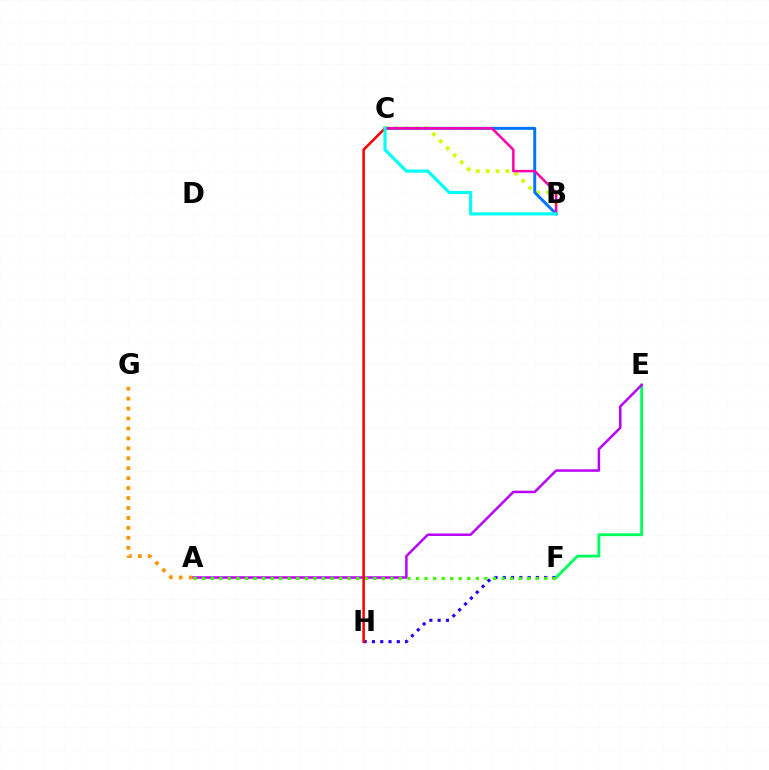{('E', 'F'): [{'color': '#00ff5c', 'line_style': 'solid', 'thickness': 2.07}], ('F', 'H'): [{'color': '#2500ff', 'line_style': 'dotted', 'thickness': 2.25}], ('A', 'E'): [{'color': '#b900ff', 'line_style': 'solid', 'thickness': 1.79}], ('B', 'C'): [{'color': '#d1ff00', 'line_style': 'dotted', 'thickness': 2.68}, {'color': '#0074ff', 'line_style': 'solid', 'thickness': 2.13}, {'color': '#ff00ac', 'line_style': 'solid', 'thickness': 1.81}, {'color': '#00fff6', 'line_style': 'solid', 'thickness': 2.28}], ('A', 'F'): [{'color': '#3dff00', 'line_style': 'dotted', 'thickness': 2.32}], ('C', 'H'): [{'color': '#ff0000', 'line_style': 'solid', 'thickness': 1.84}], ('A', 'G'): [{'color': '#ff9400', 'line_style': 'dotted', 'thickness': 2.7}]}